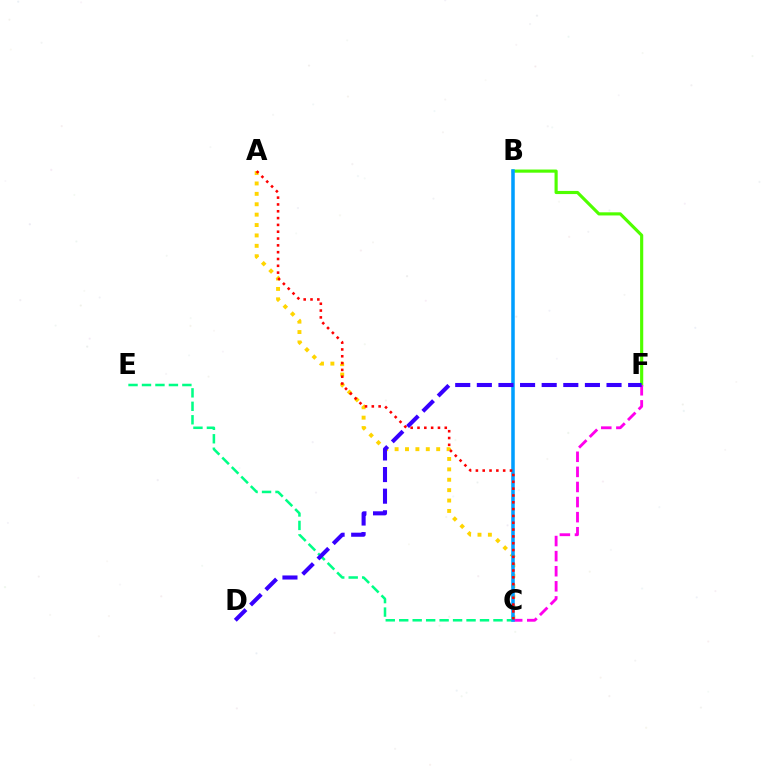{('B', 'F'): [{'color': '#4fff00', 'line_style': 'solid', 'thickness': 2.26}], ('C', 'E'): [{'color': '#00ff86', 'line_style': 'dashed', 'thickness': 1.83}], ('A', 'C'): [{'color': '#ffd500', 'line_style': 'dotted', 'thickness': 2.82}, {'color': '#ff0000', 'line_style': 'dotted', 'thickness': 1.85}], ('C', 'F'): [{'color': '#ff00ed', 'line_style': 'dashed', 'thickness': 2.05}], ('B', 'C'): [{'color': '#009eff', 'line_style': 'solid', 'thickness': 2.55}], ('D', 'F'): [{'color': '#3700ff', 'line_style': 'dashed', 'thickness': 2.94}]}